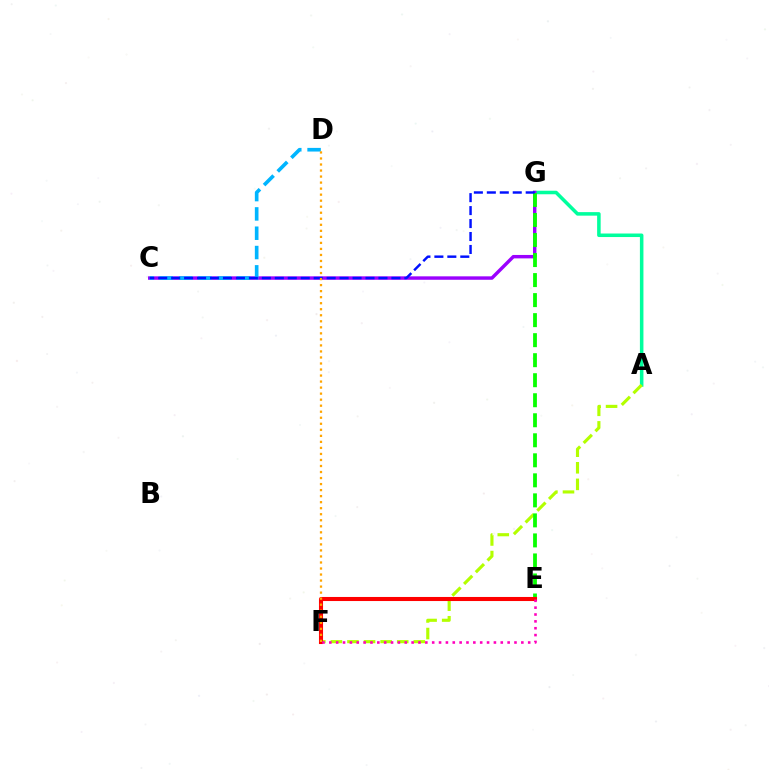{('A', 'G'): [{'color': '#00ff9d', 'line_style': 'solid', 'thickness': 2.54}], ('C', 'G'): [{'color': '#9b00ff', 'line_style': 'solid', 'thickness': 2.47}, {'color': '#0010ff', 'line_style': 'dashed', 'thickness': 1.76}], ('C', 'D'): [{'color': '#00b5ff', 'line_style': 'dashed', 'thickness': 2.62}], ('A', 'F'): [{'color': '#b3ff00', 'line_style': 'dashed', 'thickness': 2.25}], ('E', 'G'): [{'color': '#08ff00', 'line_style': 'dashed', 'thickness': 2.72}], ('E', 'F'): [{'color': '#ff0000', 'line_style': 'solid', 'thickness': 2.93}, {'color': '#ff00bd', 'line_style': 'dotted', 'thickness': 1.86}], ('D', 'F'): [{'color': '#ffa500', 'line_style': 'dotted', 'thickness': 1.64}]}